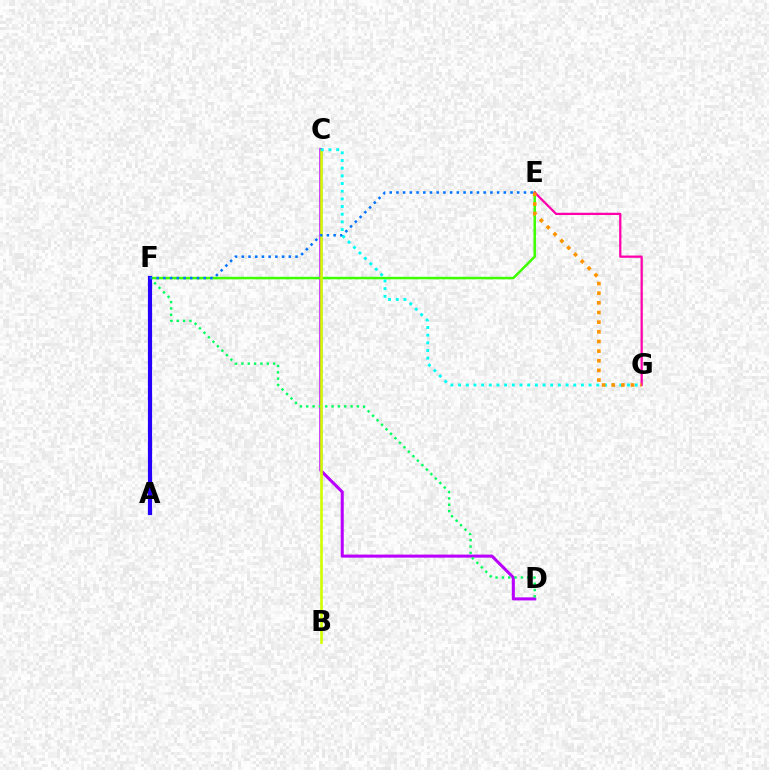{('A', 'F'): [{'color': '#ff0000', 'line_style': 'solid', 'thickness': 2.78}, {'color': '#2500ff', 'line_style': 'solid', 'thickness': 2.99}], ('C', 'D'): [{'color': '#b900ff', 'line_style': 'solid', 'thickness': 2.2}], ('D', 'F'): [{'color': '#00ff5c', 'line_style': 'dotted', 'thickness': 1.72}], ('E', 'F'): [{'color': '#3dff00', 'line_style': 'solid', 'thickness': 1.79}, {'color': '#0074ff', 'line_style': 'dotted', 'thickness': 1.82}], ('E', 'G'): [{'color': '#ff00ac', 'line_style': 'solid', 'thickness': 1.62}, {'color': '#ff9400', 'line_style': 'dotted', 'thickness': 2.62}], ('B', 'C'): [{'color': '#d1ff00', 'line_style': 'solid', 'thickness': 1.89}], ('C', 'G'): [{'color': '#00fff6', 'line_style': 'dotted', 'thickness': 2.09}]}